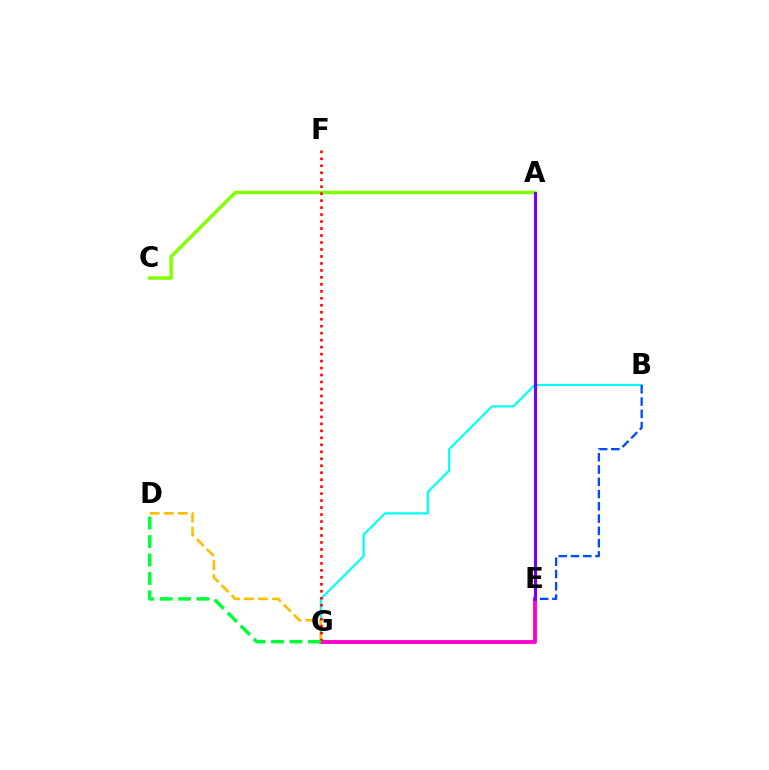{('A', 'C'): [{'color': '#84ff00', 'line_style': 'solid', 'thickness': 2.52}], ('B', 'G'): [{'color': '#00fff6', 'line_style': 'solid', 'thickness': 1.56}], ('E', 'G'): [{'color': '#ff00cf', 'line_style': 'solid', 'thickness': 2.78}], ('B', 'E'): [{'color': '#004bff', 'line_style': 'dashed', 'thickness': 1.67}], ('D', 'G'): [{'color': '#ffbd00', 'line_style': 'dashed', 'thickness': 1.91}, {'color': '#00ff39', 'line_style': 'dashed', 'thickness': 2.51}], ('F', 'G'): [{'color': '#ff0000', 'line_style': 'dotted', 'thickness': 1.9}], ('A', 'E'): [{'color': '#7200ff', 'line_style': 'solid', 'thickness': 2.23}]}